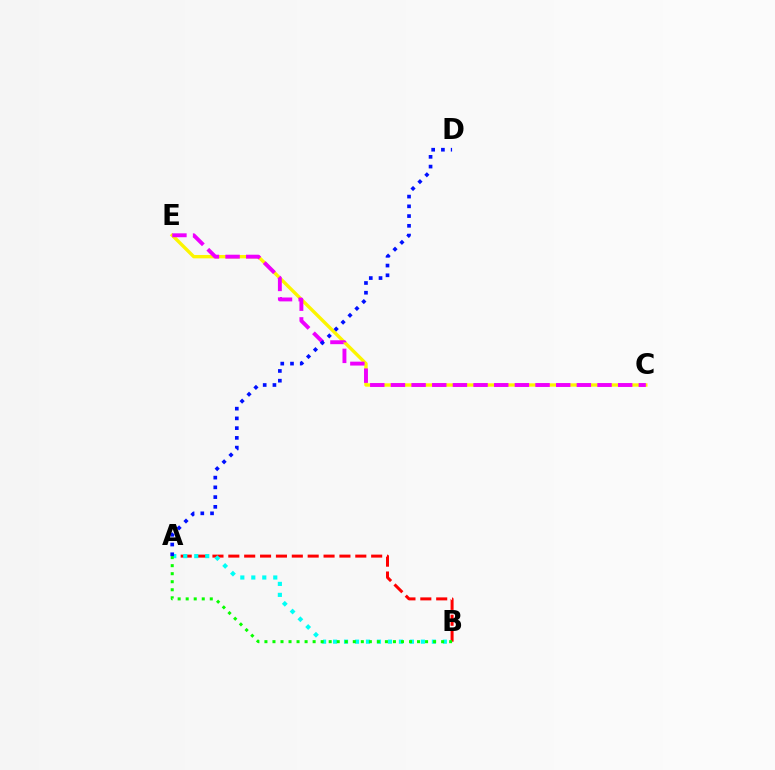{('A', 'B'): [{'color': '#ff0000', 'line_style': 'dashed', 'thickness': 2.16}, {'color': '#00fff6', 'line_style': 'dotted', 'thickness': 2.98}, {'color': '#08ff00', 'line_style': 'dotted', 'thickness': 2.18}], ('C', 'E'): [{'color': '#fcf500', 'line_style': 'solid', 'thickness': 2.43}, {'color': '#ee00ff', 'line_style': 'dashed', 'thickness': 2.81}], ('A', 'D'): [{'color': '#0010ff', 'line_style': 'dotted', 'thickness': 2.65}]}